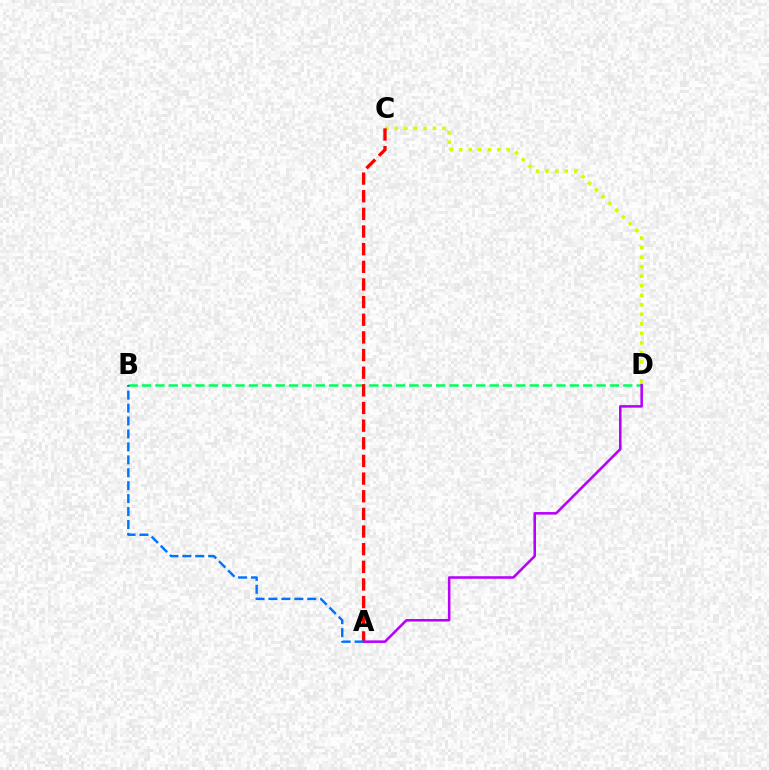{('C', 'D'): [{'color': '#d1ff00', 'line_style': 'dotted', 'thickness': 2.59}], ('B', 'D'): [{'color': '#00ff5c', 'line_style': 'dashed', 'thickness': 1.82}], ('A', 'C'): [{'color': '#ff0000', 'line_style': 'dashed', 'thickness': 2.4}], ('A', 'D'): [{'color': '#b900ff', 'line_style': 'solid', 'thickness': 1.84}], ('A', 'B'): [{'color': '#0074ff', 'line_style': 'dashed', 'thickness': 1.76}]}